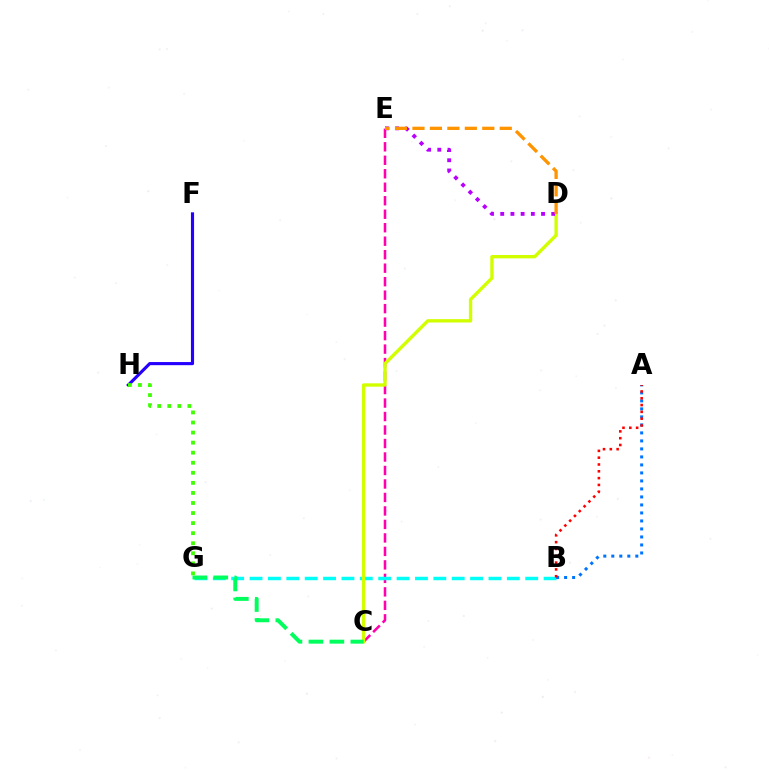{('F', 'H'): [{'color': '#2500ff', 'line_style': 'solid', 'thickness': 2.25}], ('C', 'E'): [{'color': '#ff00ac', 'line_style': 'dashed', 'thickness': 1.83}], ('B', 'G'): [{'color': '#00fff6', 'line_style': 'dashed', 'thickness': 2.5}], ('A', 'B'): [{'color': '#0074ff', 'line_style': 'dotted', 'thickness': 2.17}, {'color': '#ff0000', 'line_style': 'dotted', 'thickness': 1.85}], ('C', 'D'): [{'color': '#d1ff00', 'line_style': 'solid', 'thickness': 2.42}], ('D', 'E'): [{'color': '#b900ff', 'line_style': 'dotted', 'thickness': 2.77}, {'color': '#ff9400', 'line_style': 'dashed', 'thickness': 2.37}], ('C', 'G'): [{'color': '#00ff5c', 'line_style': 'dashed', 'thickness': 2.85}], ('G', 'H'): [{'color': '#3dff00', 'line_style': 'dotted', 'thickness': 2.73}]}